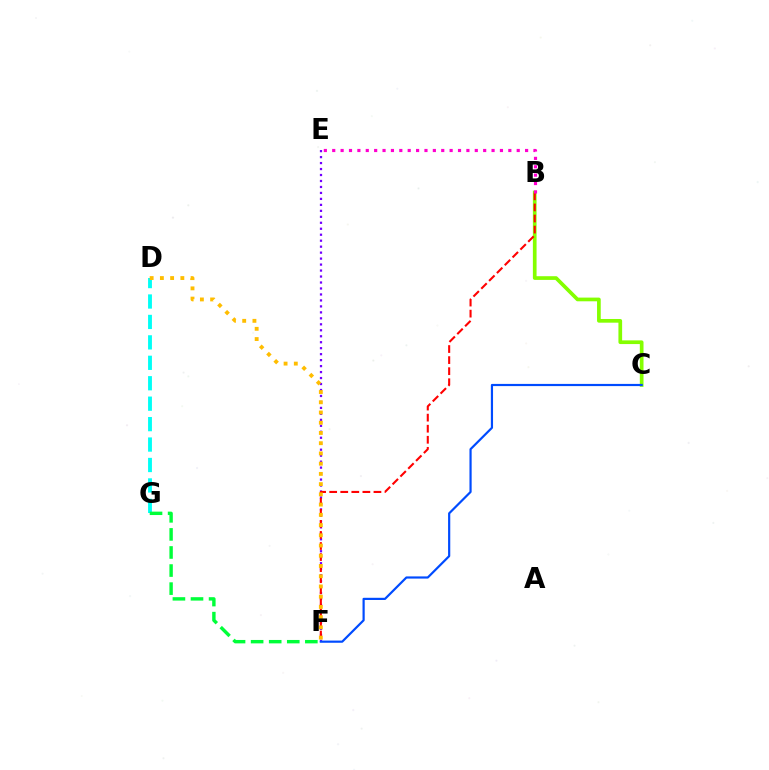{('B', 'C'): [{'color': '#84ff00', 'line_style': 'solid', 'thickness': 2.66}], ('E', 'F'): [{'color': '#7200ff', 'line_style': 'dotted', 'thickness': 1.62}], ('B', 'F'): [{'color': '#ff0000', 'line_style': 'dashed', 'thickness': 1.5}], ('B', 'E'): [{'color': '#ff00cf', 'line_style': 'dotted', 'thickness': 2.28}], ('D', 'G'): [{'color': '#00fff6', 'line_style': 'dashed', 'thickness': 2.78}], ('F', 'G'): [{'color': '#00ff39', 'line_style': 'dashed', 'thickness': 2.46}], ('D', 'F'): [{'color': '#ffbd00', 'line_style': 'dotted', 'thickness': 2.78}], ('C', 'F'): [{'color': '#004bff', 'line_style': 'solid', 'thickness': 1.58}]}